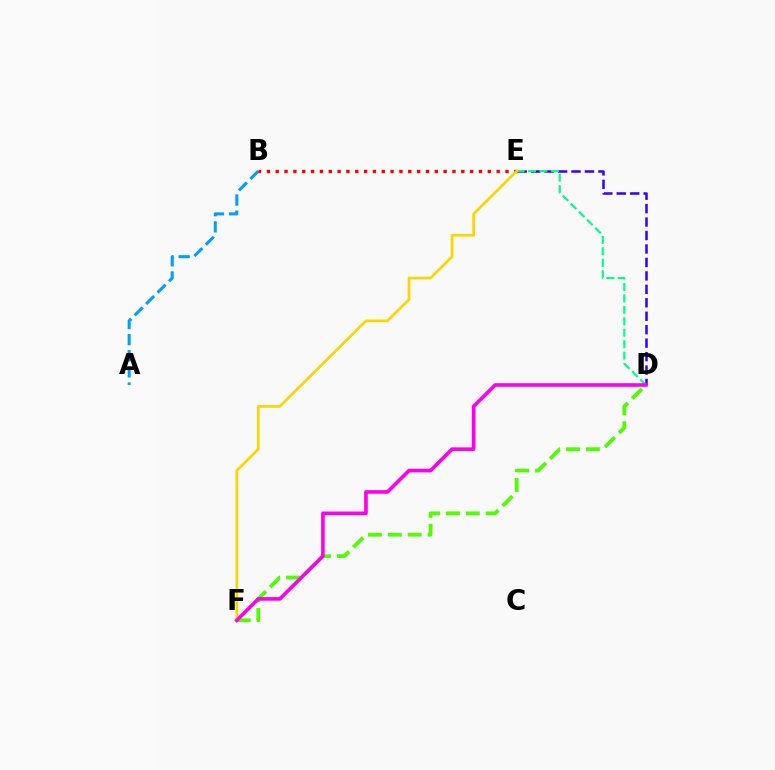{('A', 'B'): [{'color': '#009eff', 'line_style': 'dashed', 'thickness': 2.19}], ('D', 'E'): [{'color': '#3700ff', 'line_style': 'dashed', 'thickness': 1.83}, {'color': '#00ff86', 'line_style': 'dashed', 'thickness': 1.55}], ('D', 'F'): [{'color': '#4fff00', 'line_style': 'dashed', 'thickness': 2.7}, {'color': '#ff00ed', 'line_style': 'solid', 'thickness': 2.61}], ('B', 'E'): [{'color': '#ff0000', 'line_style': 'dotted', 'thickness': 2.4}], ('E', 'F'): [{'color': '#ffd500', 'line_style': 'solid', 'thickness': 1.94}]}